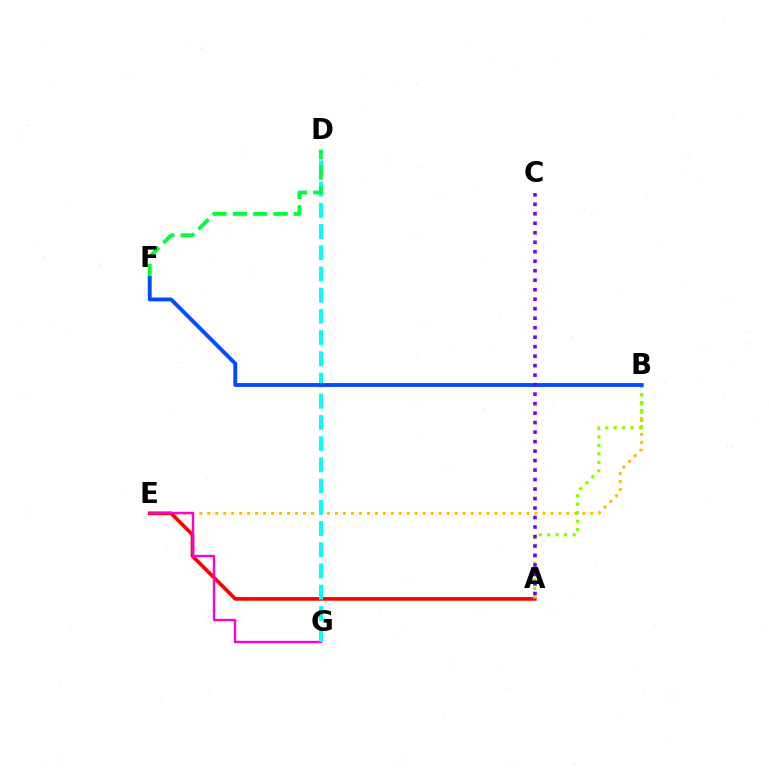{('B', 'E'): [{'color': '#ffbd00', 'line_style': 'dotted', 'thickness': 2.17}], ('A', 'E'): [{'color': '#ff0000', 'line_style': 'solid', 'thickness': 2.63}], ('A', 'B'): [{'color': '#84ff00', 'line_style': 'dotted', 'thickness': 2.3}], ('E', 'G'): [{'color': '#ff00cf', 'line_style': 'solid', 'thickness': 1.72}], ('D', 'G'): [{'color': '#00fff6', 'line_style': 'dashed', 'thickness': 2.88}], ('D', 'F'): [{'color': '#00ff39', 'line_style': 'dashed', 'thickness': 2.77}], ('B', 'F'): [{'color': '#004bff', 'line_style': 'solid', 'thickness': 2.78}], ('A', 'C'): [{'color': '#7200ff', 'line_style': 'dotted', 'thickness': 2.58}]}